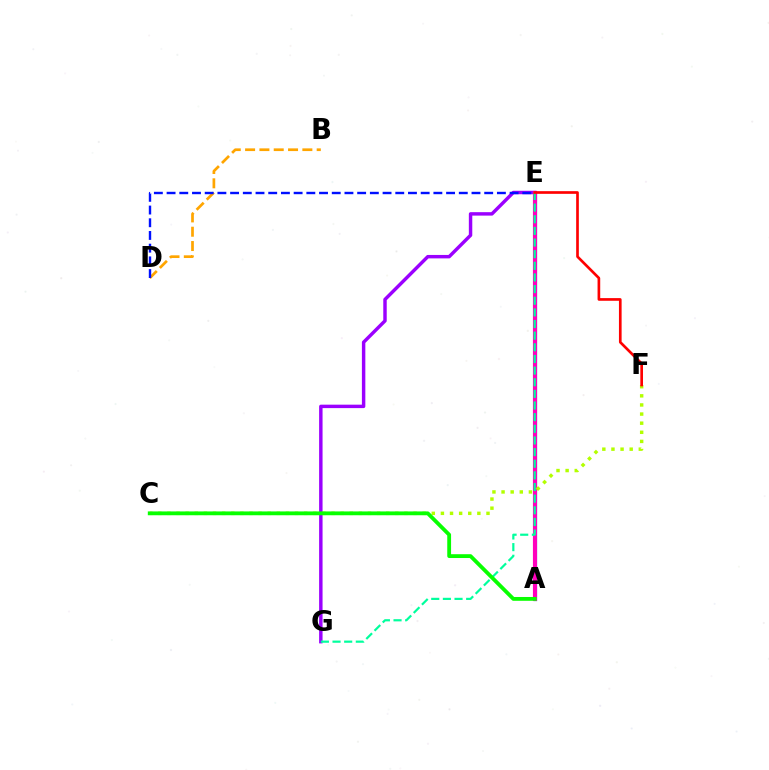{('A', 'E'): [{'color': '#00b5ff', 'line_style': 'solid', 'thickness': 2.3}, {'color': '#ff00bd', 'line_style': 'solid', 'thickness': 2.99}], ('E', 'G'): [{'color': '#9b00ff', 'line_style': 'solid', 'thickness': 2.48}, {'color': '#00ff9d', 'line_style': 'dashed', 'thickness': 1.58}], ('C', 'F'): [{'color': '#b3ff00', 'line_style': 'dotted', 'thickness': 2.48}], ('B', 'D'): [{'color': '#ffa500', 'line_style': 'dashed', 'thickness': 1.94}], ('A', 'C'): [{'color': '#08ff00', 'line_style': 'solid', 'thickness': 2.75}], ('E', 'F'): [{'color': '#ff0000', 'line_style': 'solid', 'thickness': 1.92}], ('D', 'E'): [{'color': '#0010ff', 'line_style': 'dashed', 'thickness': 1.73}]}